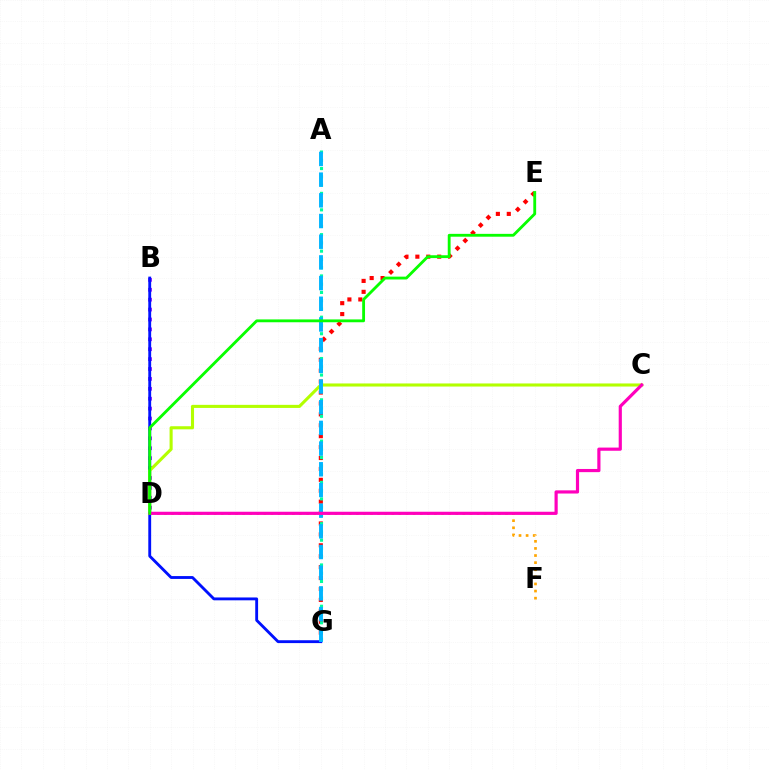{('E', 'G'): [{'color': '#ff0000', 'line_style': 'dotted', 'thickness': 2.97}], ('B', 'D'): [{'color': '#9b00ff', 'line_style': 'dotted', 'thickness': 2.69}], ('A', 'G'): [{'color': '#00ff9d', 'line_style': 'dotted', 'thickness': 2.24}, {'color': '#00b5ff', 'line_style': 'dashed', 'thickness': 2.81}], ('B', 'G'): [{'color': '#0010ff', 'line_style': 'solid', 'thickness': 2.05}], ('C', 'D'): [{'color': '#b3ff00', 'line_style': 'solid', 'thickness': 2.22}, {'color': '#ff00bd', 'line_style': 'solid', 'thickness': 2.29}], ('D', 'F'): [{'color': '#ffa500', 'line_style': 'dotted', 'thickness': 1.93}], ('D', 'E'): [{'color': '#08ff00', 'line_style': 'solid', 'thickness': 2.05}]}